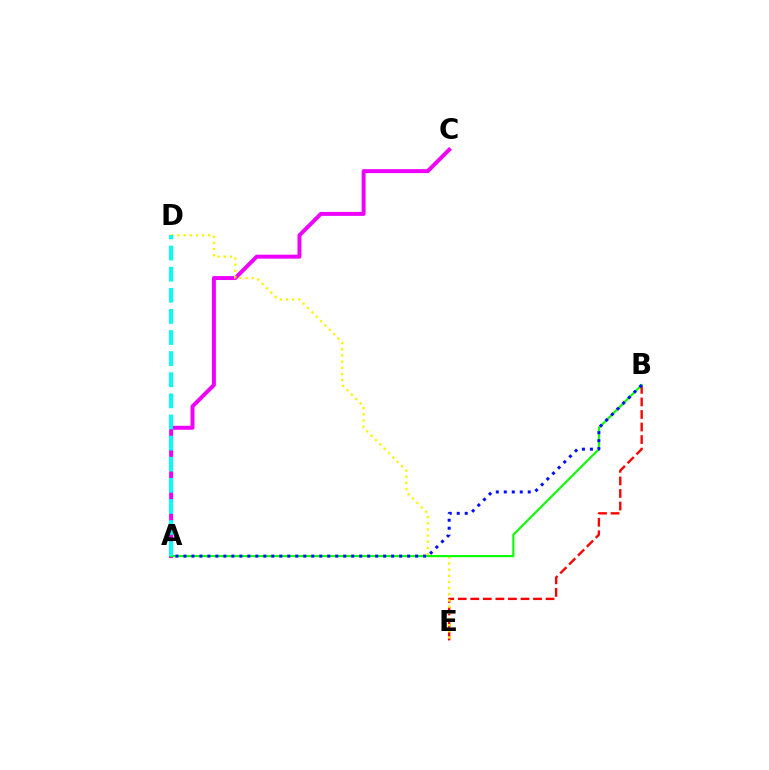{('B', 'E'): [{'color': '#ff0000', 'line_style': 'dashed', 'thickness': 1.7}], ('A', 'C'): [{'color': '#ee00ff', 'line_style': 'solid', 'thickness': 2.85}], ('D', 'E'): [{'color': '#fcf500', 'line_style': 'dotted', 'thickness': 1.67}], ('A', 'B'): [{'color': '#08ff00', 'line_style': 'solid', 'thickness': 1.51}, {'color': '#0010ff', 'line_style': 'dotted', 'thickness': 2.17}], ('A', 'D'): [{'color': '#00fff6', 'line_style': 'dashed', 'thickness': 2.87}]}